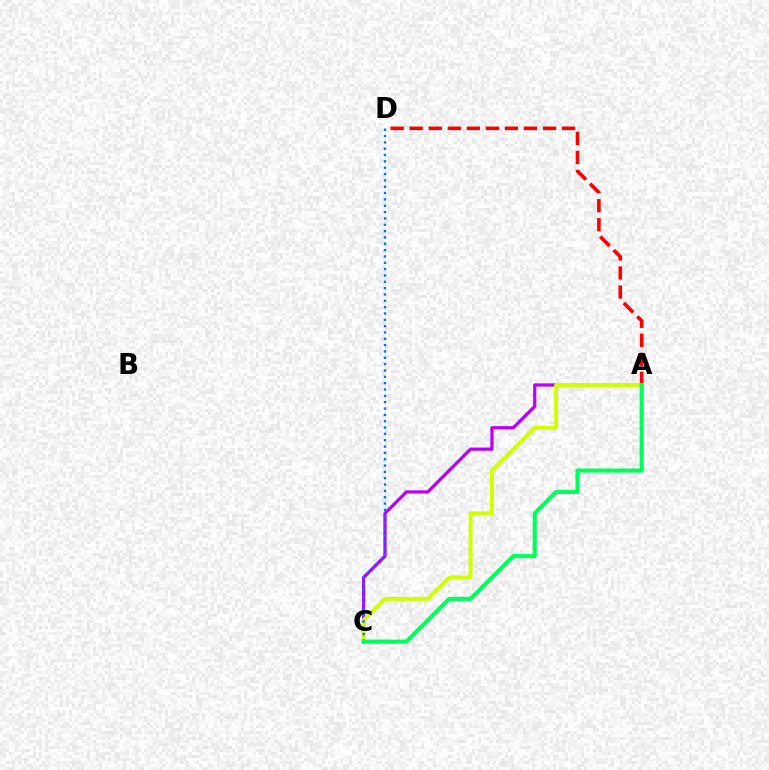{('A', 'C'): [{'color': '#b900ff', 'line_style': 'solid', 'thickness': 2.34}, {'color': '#d1ff00', 'line_style': 'solid', 'thickness': 2.86}, {'color': '#00ff5c', 'line_style': 'solid', 'thickness': 2.95}], ('A', 'D'): [{'color': '#ff0000', 'line_style': 'dashed', 'thickness': 2.59}], ('C', 'D'): [{'color': '#0074ff', 'line_style': 'dotted', 'thickness': 1.72}]}